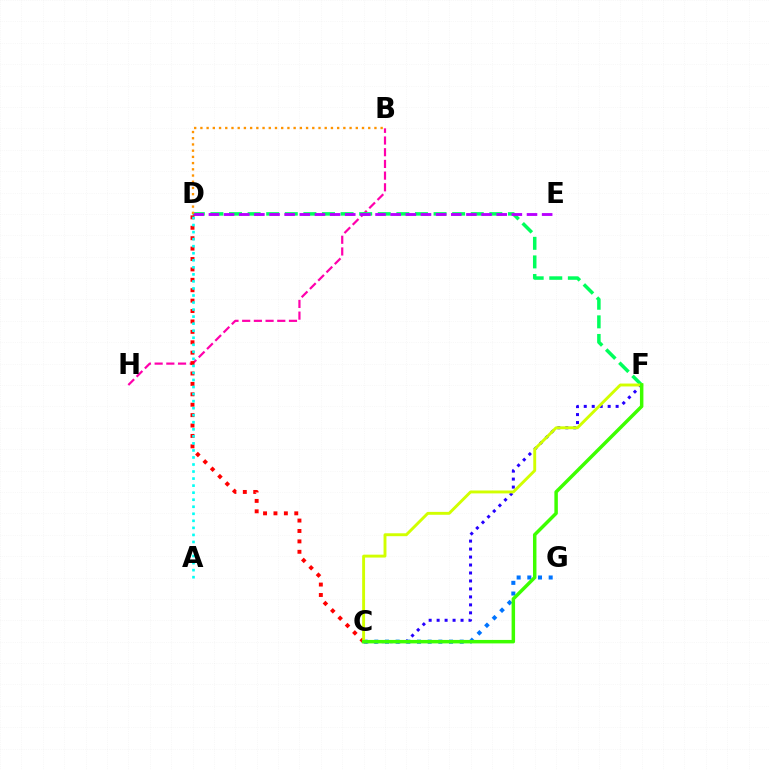{('B', 'H'): [{'color': '#ff00ac', 'line_style': 'dashed', 'thickness': 1.59}], ('D', 'F'): [{'color': '#00ff5c', 'line_style': 'dashed', 'thickness': 2.53}], ('D', 'E'): [{'color': '#b900ff', 'line_style': 'dashed', 'thickness': 2.06}], ('C', 'G'): [{'color': '#0074ff', 'line_style': 'dotted', 'thickness': 2.9}], ('C', 'D'): [{'color': '#ff0000', 'line_style': 'dotted', 'thickness': 2.83}], ('A', 'D'): [{'color': '#00fff6', 'line_style': 'dotted', 'thickness': 1.91}], ('B', 'D'): [{'color': '#ff9400', 'line_style': 'dotted', 'thickness': 1.69}], ('C', 'F'): [{'color': '#2500ff', 'line_style': 'dotted', 'thickness': 2.17}, {'color': '#d1ff00', 'line_style': 'solid', 'thickness': 2.09}, {'color': '#3dff00', 'line_style': 'solid', 'thickness': 2.5}]}